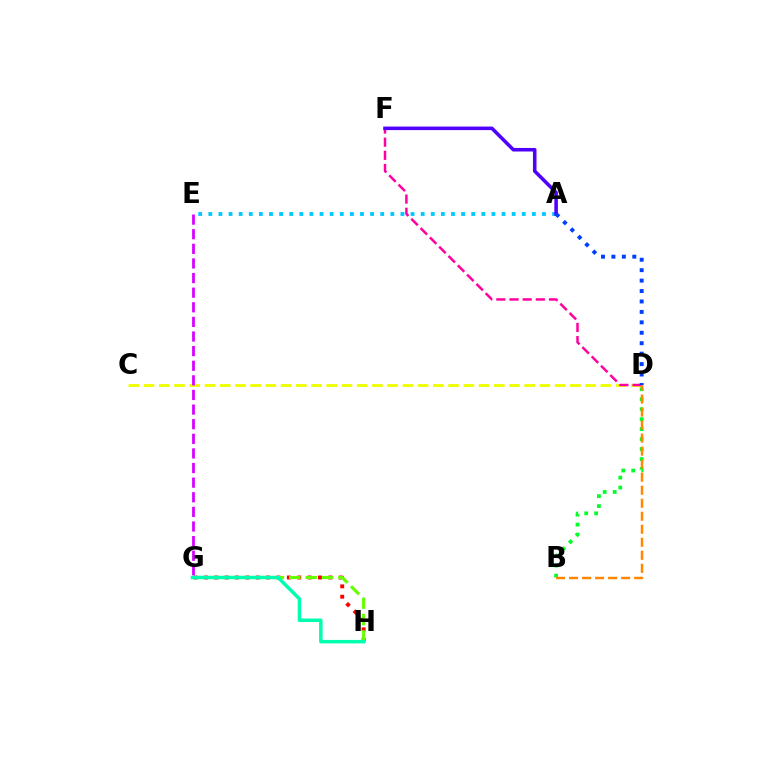{('G', 'H'): [{'color': '#ff0000', 'line_style': 'dotted', 'thickness': 2.82}, {'color': '#66ff00', 'line_style': 'dashed', 'thickness': 2.23}, {'color': '#00ffaf', 'line_style': 'solid', 'thickness': 2.51}], ('C', 'D'): [{'color': '#eeff00', 'line_style': 'dashed', 'thickness': 2.07}], ('B', 'D'): [{'color': '#00ff27', 'line_style': 'dotted', 'thickness': 2.71}, {'color': '#ff8800', 'line_style': 'dashed', 'thickness': 1.77}], ('E', 'G'): [{'color': '#d600ff', 'line_style': 'dashed', 'thickness': 1.99}], ('D', 'F'): [{'color': '#ff00a0', 'line_style': 'dashed', 'thickness': 1.79}], ('A', 'E'): [{'color': '#00c7ff', 'line_style': 'dotted', 'thickness': 2.75}], ('A', 'F'): [{'color': '#4f00ff', 'line_style': 'solid', 'thickness': 2.55}], ('A', 'D'): [{'color': '#003fff', 'line_style': 'dotted', 'thickness': 2.84}]}